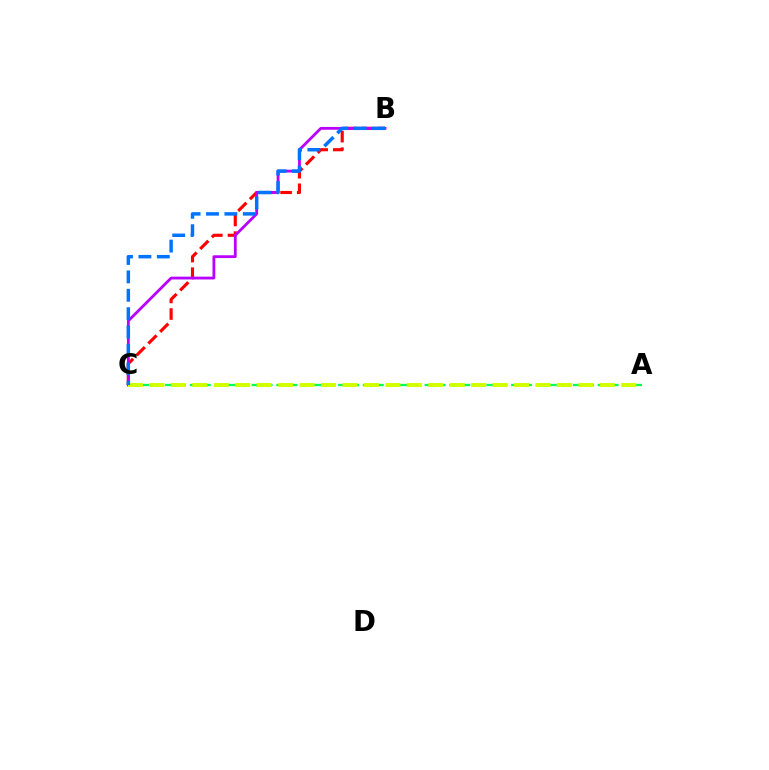{('B', 'C'): [{'color': '#ff0000', 'line_style': 'dashed', 'thickness': 2.25}, {'color': '#b900ff', 'line_style': 'solid', 'thickness': 2.02}, {'color': '#0074ff', 'line_style': 'dashed', 'thickness': 2.5}], ('A', 'C'): [{'color': '#00ff5c', 'line_style': 'dashed', 'thickness': 1.68}, {'color': '#d1ff00', 'line_style': 'dashed', 'thickness': 2.91}]}